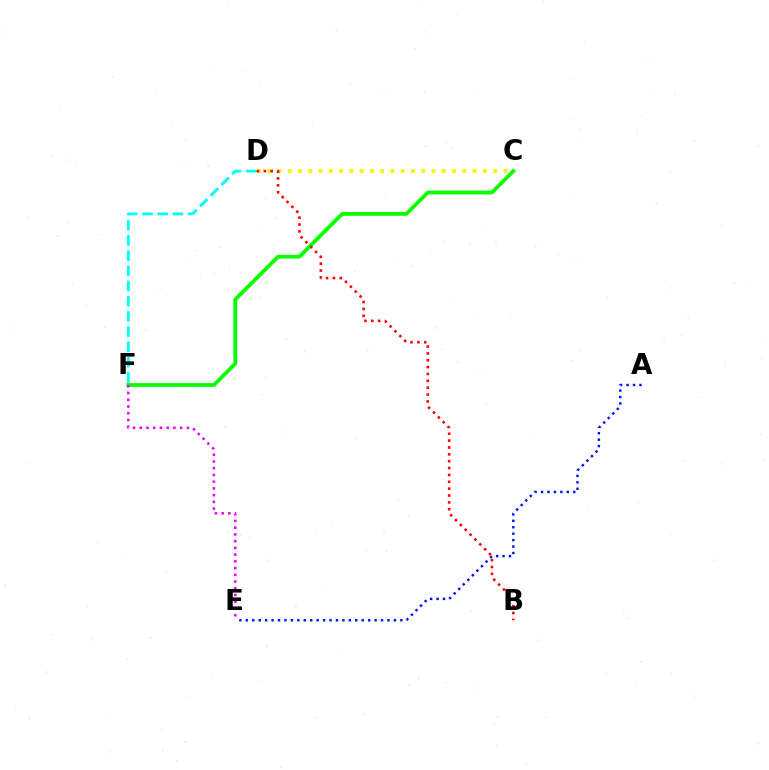{('C', 'F'): [{'color': '#08ff00', 'line_style': 'solid', 'thickness': 2.73}], ('D', 'F'): [{'color': '#00fff6', 'line_style': 'dashed', 'thickness': 2.07}], ('C', 'D'): [{'color': '#fcf500', 'line_style': 'dotted', 'thickness': 2.79}], ('E', 'F'): [{'color': '#ee00ff', 'line_style': 'dotted', 'thickness': 1.83}], ('A', 'E'): [{'color': '#0010ff', 'line_style': 'dotted', 'thickness': 1.75}], ('B', 'D'): [{'color': '#ff0000', 'line_style': 'dotted', 'thickness': 1.86}]}